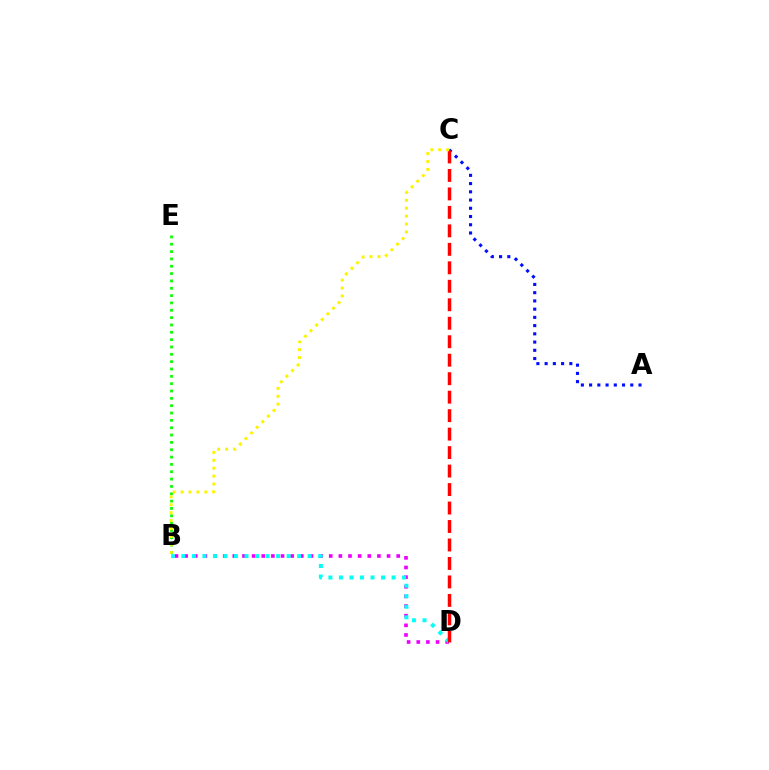{('B', 'E'): [{'color': '#08ff00', 'line_style': 'dotted', 'thickness': 1.99}], ('B', 'D'): [{'color': '#ee00ff', 'line_style': 'dotted', 'thickness': 2.62}, {'color': '#00fff6', 'line_style': 'dotted', 'thickness': 2.86}], ('A', 'C'): [{'color': '#0010ff', 'line_style': 'dotted', 'thickness': 2.24}], ('C', 'D'): [{'color': '#ff0000', 'line_style': 'dashed', 'thickness': 2.51}], ('B', 'C'): [{'color': '#fcf500', 'line_style': 'dotted', 'thickness': 2.15}]}